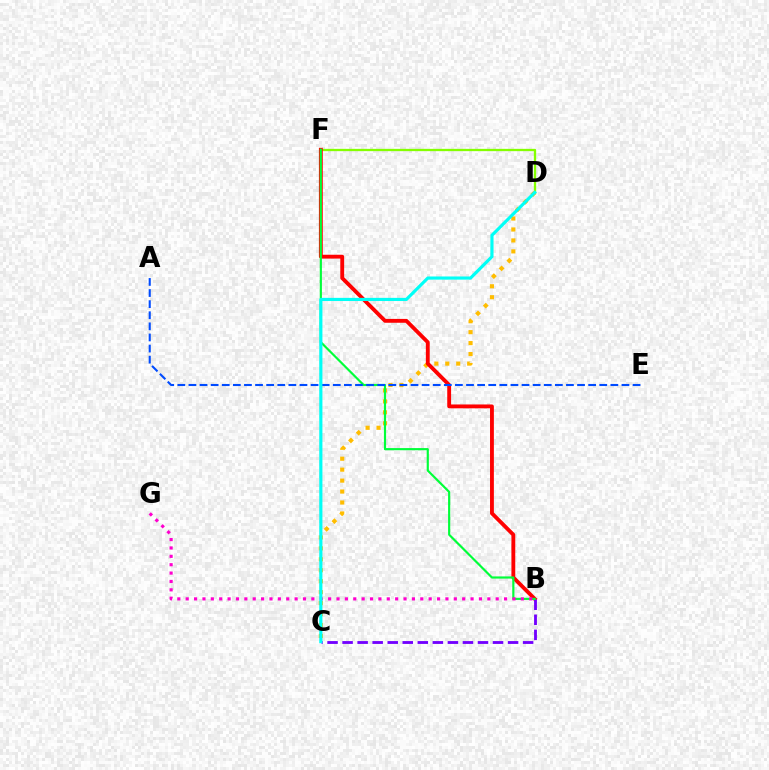{('C', 'D'): [{'color': '#ffbd00', 'line_style': 'dotted', 'thickness': 2.97}, {'color': '#00fff6', 'line_style': 'solid', 'thickness': 2.27}], ('D', 'F'): [{'color': '#84ff00', 'line_style': 'solid', 'thickness': 1.66}], ('B', 'F'): [{'color': '#ff0000', 'line_style': 'solid', 'thickness': 2.77}, {'color': '#00ff39', 'line_style': 'solid', 'thickness': 1.56}], ('B', 'C'): [{'color': '#7200ff', 'line_style': 'dashed', 'thickness': 2.04}], ('B', 'G'): [{'color': '#ff00cf', 'line_style': 'dotted', 'thickness': 2.28}], ('A', 'E'): [{'color': '#004bff', 'line_style': 'dashed', 'thickness': 1.51}]}